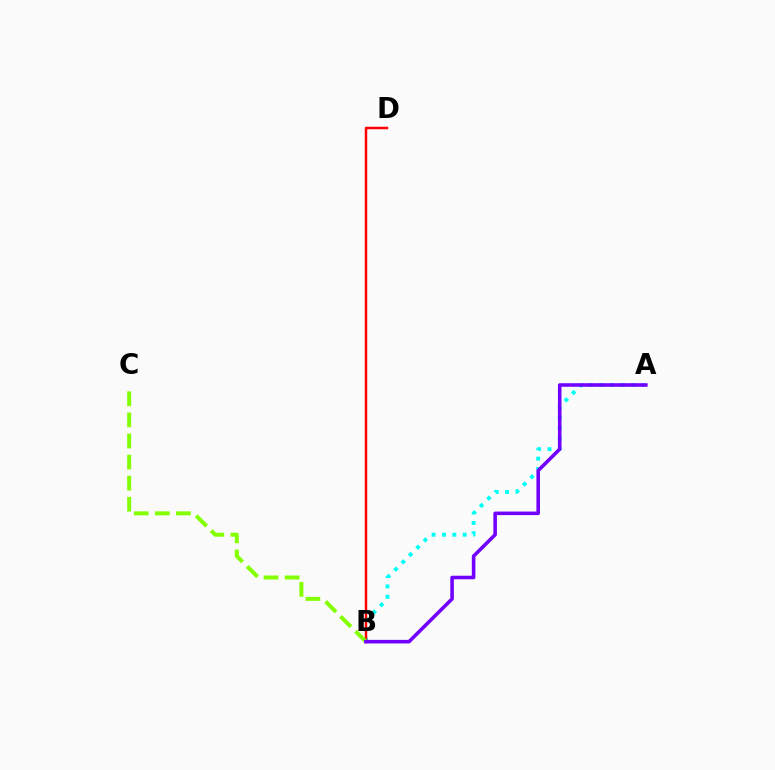{('A', 'B'): [{'color': '#00fff6', 'line_style': 'dotted', 'thickness': 2.82}, {'color': '#7200ff', 'line_style': 'solid', 'thickness': 2.57}], ('B', 'D'): [{'color': '#ff0000', 'line_style': 'solid', 'thickness': 1.79}], ('B', 'C'): [{'color': '#84ff00', 'line_style': 'dashed', 'thickness': 2.87}]}